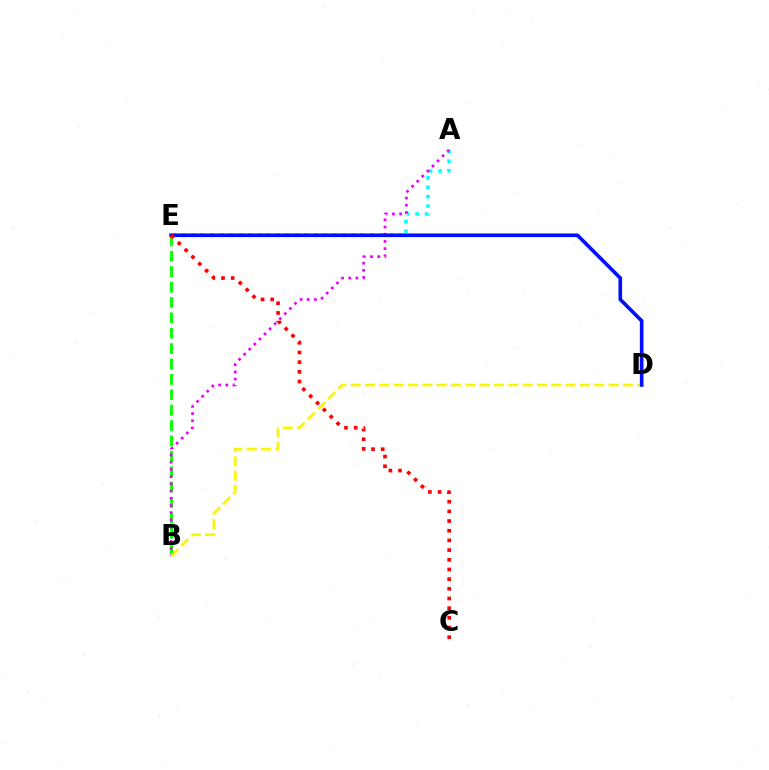{('B', 'E'): [{'color': '#08ff00', 'line_style': 'dashed', 'thickness': 2.09}], ('A', 'E'): [{'color': '#00fff6', 'line_style': 'dotted', 'thickness': 2.56}], ('A', 'B'): [{'color': '#ee00ff', 'line_style': 'dotted', 'thickness': 1.95}], ('B', 'D'): [{'color': '#fcf500', 'line_style': 'dashed', 'thickness': 1.95}], ('D', 'E'): [{'color': '#0010ff', 'line_style': 'solid', 'thickness': 2.62}], ('C', 'E'): [{'color': '#ff0000', 'line_style': 'dotted', 'thickness': 2.63}]}